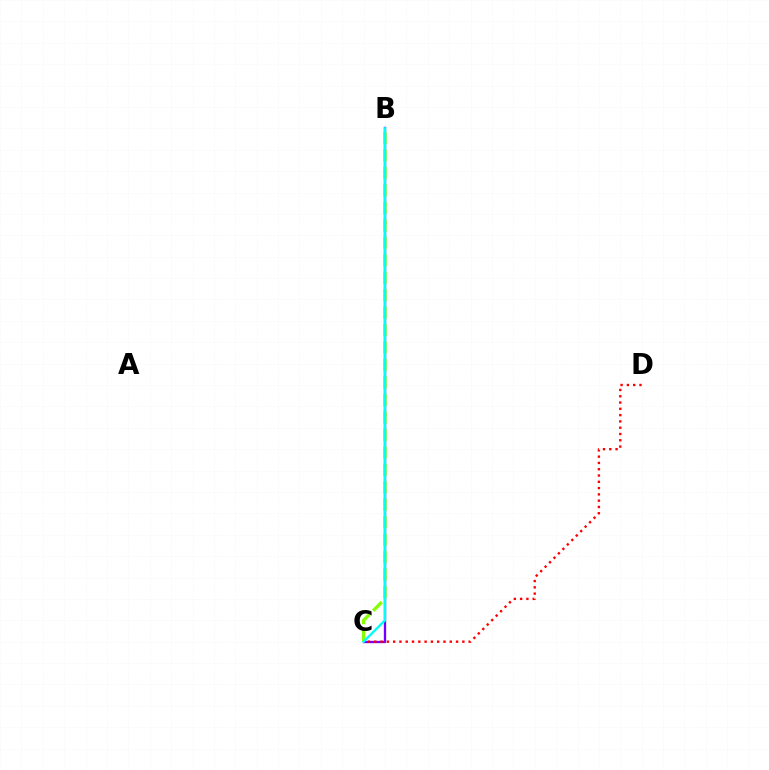{('B', 'C'): [{'color': '#7200ff', 'line_style': 'solid', 'thickness': 1.68}, {'color': '#84ff00', 'line_style': 'dashed', 'thickness': 2.37}, {'color': '#00fff6', 'line_style': 'solid', 'thickness': 1.7}], ('C', 'D'): [{'color': '#ff0000', 'line_style': 'dotted', 'thickness': 1.71}]}